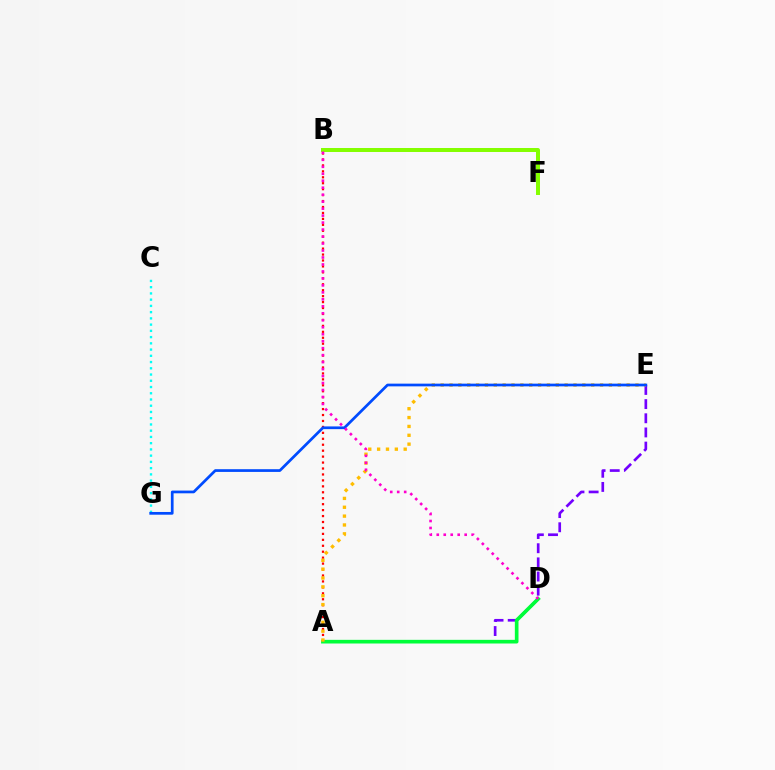{('B', 'F'): [{'color': '#84ff00', 'line_style': 'solid', 'thickness': 2.86}], ('C', 'G'): [{'color': '#00fff6', 'line_style': 'dotted', 'thickness': 1.7}], ('A', 'B'): [{'color': '#ff0000', 'line_style': 'dotted', 'thickness': 1.61}], ('A', 'E'): [{'color': '#7200ff', 'line_style': 'dashed', 'thickness': 1.92}, {'color': '#ffbd00', 'line_style': 'dotted', 'thickness': 2.41}], ('A', 'D'): [{'color': '#00ff39', 'line_style': 'solid', 'thickness': 2.63}], ('E', 'G'): [{'color': '#004bff', 'line_style': 'solid', 'thickness': 1.96}], ('B', 'D'): [{'color': '#ff00cf', 'line_style': 'dotted', 'thickness': 1.9}]}